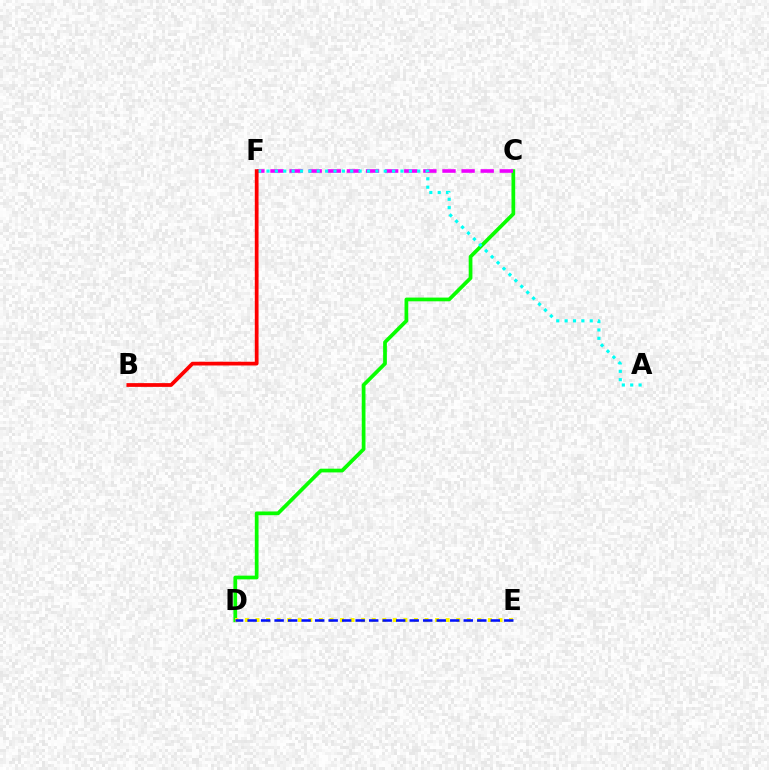{('C', 'D'): [{'color': '#08ff00', 'line_style': 'solid', 'thickness': 2.68}], ('C', 'F'): [{'color': '#ee00ff', 'line_style': 'dashed', 'thickness': 2.6}], ('A', 'F'): [{'color': '#00fff6', 'line_style': 'dotted', 'thickness': 2.28}], ('D', 'E'): [{'color': '#fcf500', 'line_style': 'dotted', 'thickness': 2.87}, {'color': '#0010ff', 'line_style': 'dashed', 'thickness': 1.84}], ('B', 'F'): [{'color': '#ff0000', 'line_style': 'solid', 'thickness': 2.7}]}